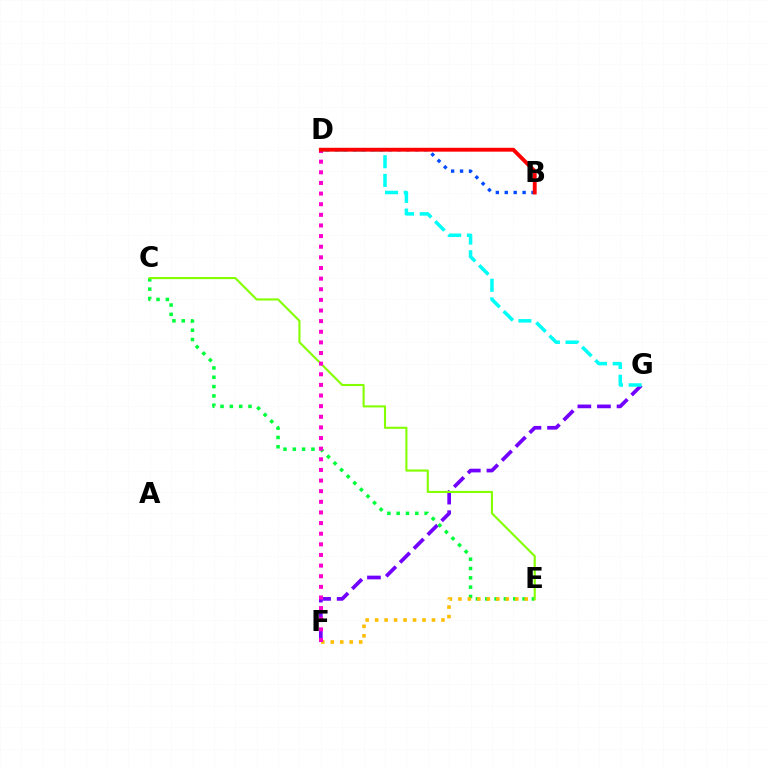{('F', 'G'): [{'color': '#7200ff', 'line_style': 'dashed', 'thickness': 2.66}], ('C', 'E'): [{'color': '#00ff39', 'line_style': 'dotted', 'thickness': 2.53}, {'color': '#84ff00', 'line_style': 'solid', 'thickness': 1.52}], ('B', 'D'): [{'color': '#004bff', 'line_style': 'dotted', 'thickness': 2.43}, {'color': '#ff0000', 'line_style': 'solid', 'thickness': 2.79}], ('E', 'F'): [{'color': '#ffbd00', 'line_style': 'dotted', 'thickness': 2.58}], ('D', 'G'): [{'color': '#00fff6', 'line_style': 'dashed', 'thickness': 2.54}], ('D', 'F'): [{'color': '#ff00cf', 'line_style': 'dotted', 'thickness': 2.89}]}